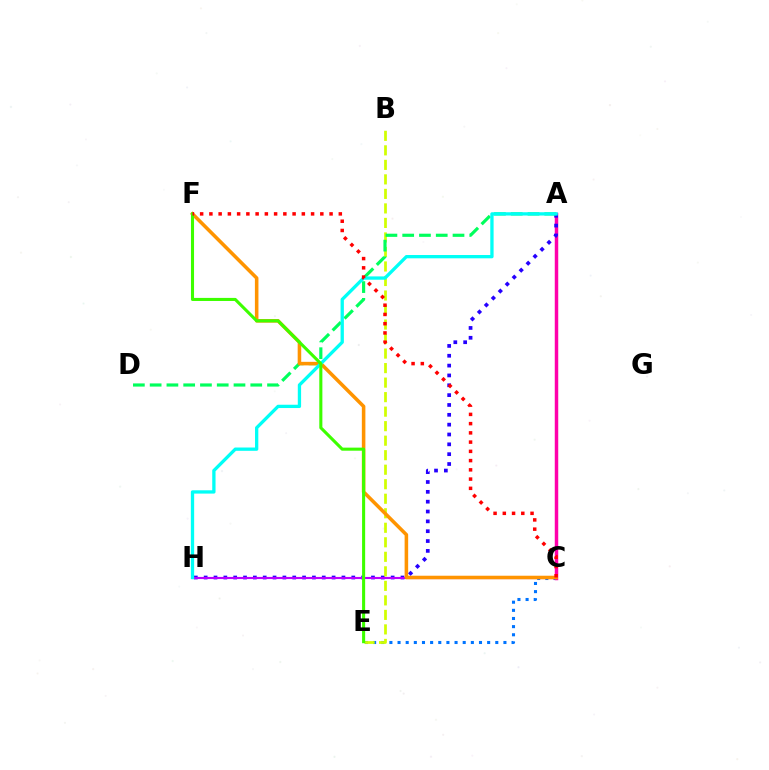{('C', 'E'): [{'color': '#0074ff', 'line_style': 'dotted', 'thickness': 2.21}], ('A', 'C'): [{'color': '#ff00ac', 'line_style': 'solid', 'thickness': 2.5}], ('A', 'H'): [{'color': '#2500ff', 'line_style': 'dotted', 'thickness': 2.67}, {'color': '#00fff6', 'line_style': 'solid', 'thickness': 2.38}], ('B', 'E'): [{'color': '#d1ff00', 'line_style': 'dashed', 'thickness': 1.97}], ('C', 'H'): [{'color': '#b900ff', 'line_style': 'solid', 'thickness': 1.53}], ('A', 'D'): [{'color': '#00ff5c', 'line_style': 'dashed', 'thickness': 2.28}], ('C', 'F'): [{'color': '#ff9400', 'line_style': 'solid', 'thickness': 2.55}, {'color': '#ff0000', 'line_style': 'dotted', 'thickness': 2.51}], ('E', 'F'): [{'color': '#3dff00', 'line_style': 'solid', 'thickness': 2.21}]}